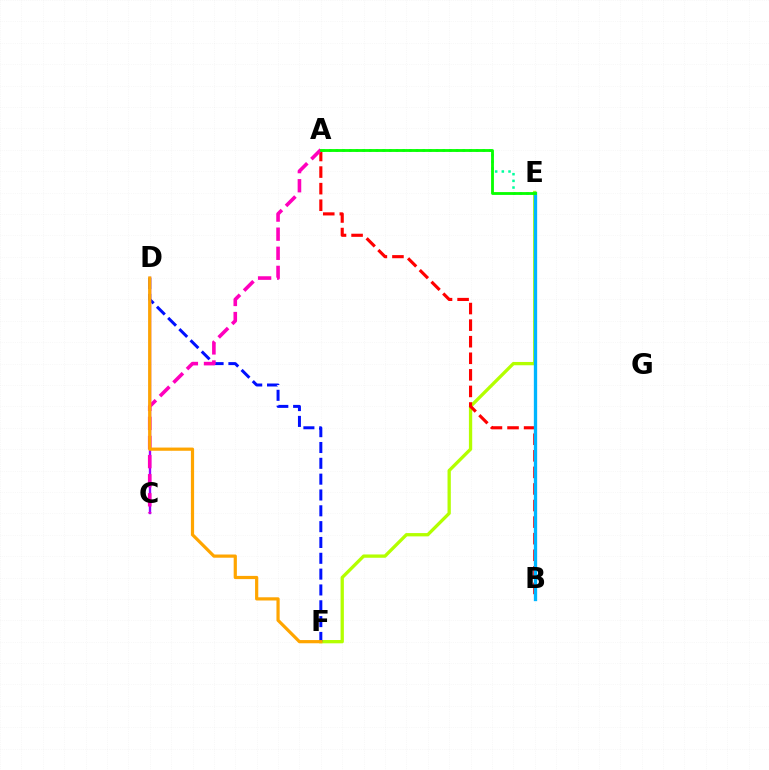{('E', 'F'): [{'color': '#b3ff00', 'line_style': 'solid', 'thickness': 2.37}], ('D', 'F'): [{'color': '#0010ff', 'line_style': 'dashed', 'thickness': 2.15}, {'color': '#ffa500', 'line_style': 'solid', 'thickness': 2.31}], ('C', 'D'): [{'color': '#9b00ff', 'line_style': 'solid', 'thickness': 1.7}], ('A', 'B'): [{'color': '#ff0000', 'line_style': 'dashed', 'thickness': 2.25}], ('A', 'E'): [{'color': '#00ff9d', 'line_style': 'dotted', 'thickness': 1.81}, {'color': '#08ff00', 'line_style': 'solid', 'thickness': 2.04}], ('A', 'C'): [{'color': '#ff00bd', 'line_style': 'dashed', 'thickness': 2.6}], ('B', 'E'): [{'color': '#00b5ff', 'line_style': 'solid', 'thickness': 2.39}]}